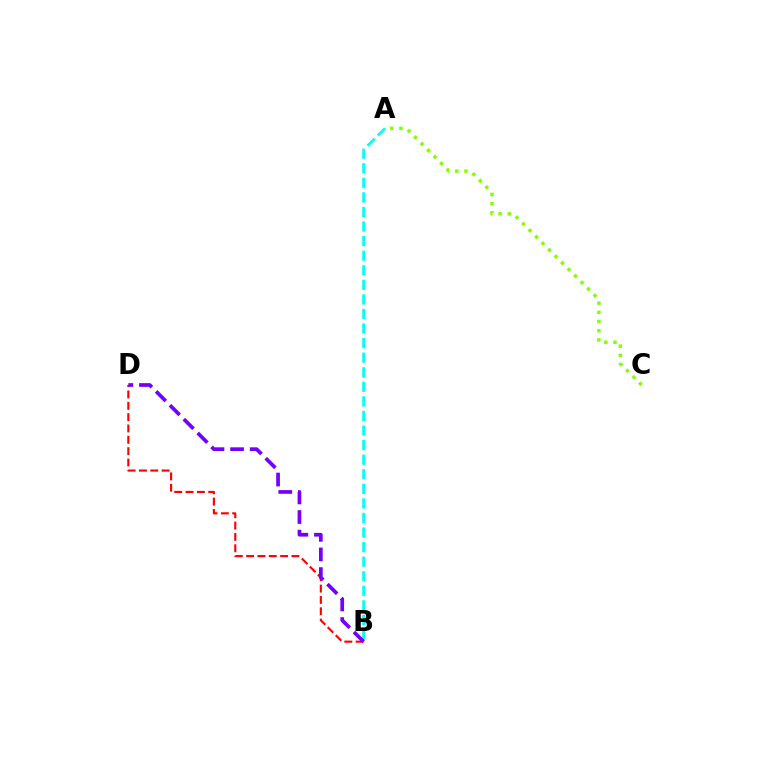{('A', 'B'): [{'color': '#00fff6', 'line_style': 'dashed', 'thickness': 1.98}], ('B', 'D'): [{'color': '#ff0000', 'line_style': 'dashed', 'thickness': 1.54}, {'color': '#7200ff', 'line_style': 'dashed', 'thickness': 2.66}], ('A', 'C'): [{'color': '#84ff00', 'line_style': 'dotted', 'thickness': 2.5}]}